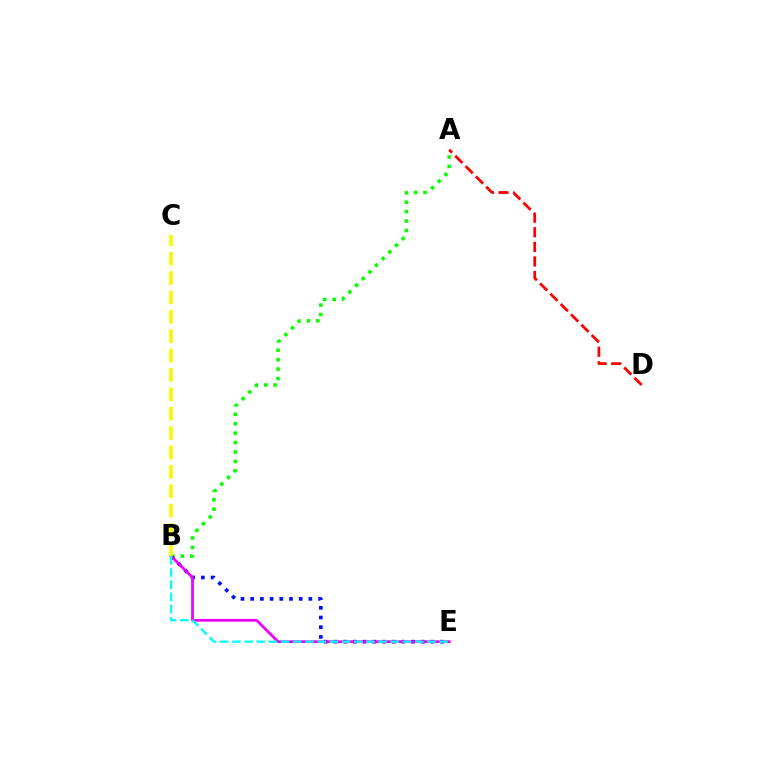{('A', 'B'): [{'color': '#08ff00', 'line_style': 'dotted', 'thickness': 2.56}], ('B', 'E'): [{'color': '#0010ff', 'line_style': 'dotted', 'thickness': 2.63}, {'color': '#ee00ff', 'line_style': 'solid', 'thickness': 1.98}, {'color': '#00fff6', 'line_style': 'dashed', 'thickness': 1.66}], ('B', 'C'): [{'color': '#fcf500', 'line_style': 'dashed', 'thickness': 2.63}], ('A', 'D'): [{'color': '#ff0000', 'line_style': 'dashed', 'thickness': 1.98}]}